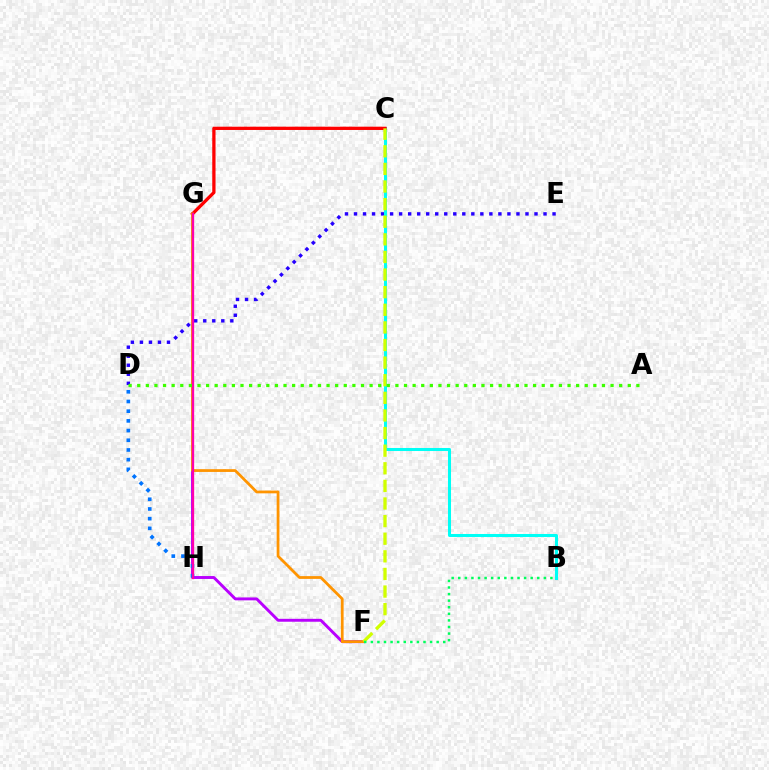{('F', 'G'): [{'color': '#b900ff', 'line_style': 'solid', 'thickness': 2.1}, {'color': '#ff9400', 'line_style': 'solid', 'thickness': 2.0}], ('D', 'E'): [{'color': '#2500ff', 'line_style': 'dotted', 'thickness': 2.45}], ('B', 'C'): [{'color': '#00fff6', 'line_style': 'solid', 'thickness': 2.18}], ('C', 'G'): [{'color': '#ff0000', 'line_style': 'solid', 'thickness': 2.36}], ('D', 'H'): [{'color': '#0074ff', 'line_style': 'dotted', 'thickness': 2.63}], ('G', 'H'): [{'color': '#ff00ac', 'line_style': 'solid', 'thickness': 1.67}], ('C', 'F'): [{'color': '#d1ff00', 'line_style': 'dashed', 'thickness': 2.39}], ('B', 'F'): [{'color': '#00ff5c', 'line_style': 'dotted', 'thickness': 1.79}], ('A', 'D'): [{'color': '#3dff00', 'line_style': 'dotted', 'thickness': 2.34}]}